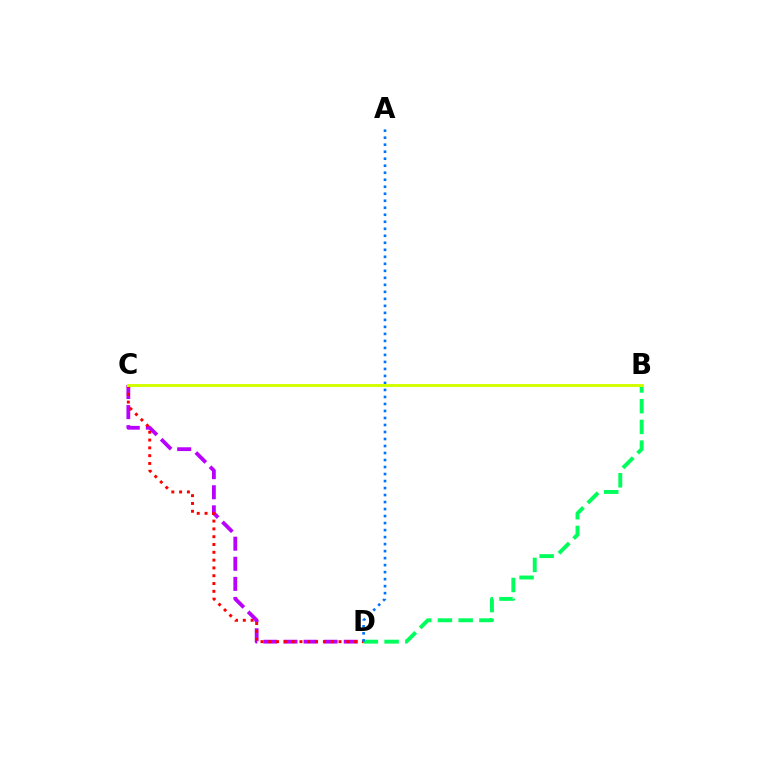{('C', 'D'): [{'color': '#b900ff', 'line_style': 'dashed', 'thickness': 2.73}, {'color': '#ff0000', 'line_style': 'dotted', 'thickness': 2.12}], ('B', 'D'): [{'color': '#00ff5c', 'line_style': 'dashed', 'thickness': 2.82}], ('A', 'D'): [{'color': '#0074ff', 'line_style': 'dotted', 'thickness': 1.9}], ('B', 'C'): [{'color': '#d1ff00', 'line_style': 'solid', 'thickness': 2.11}]}